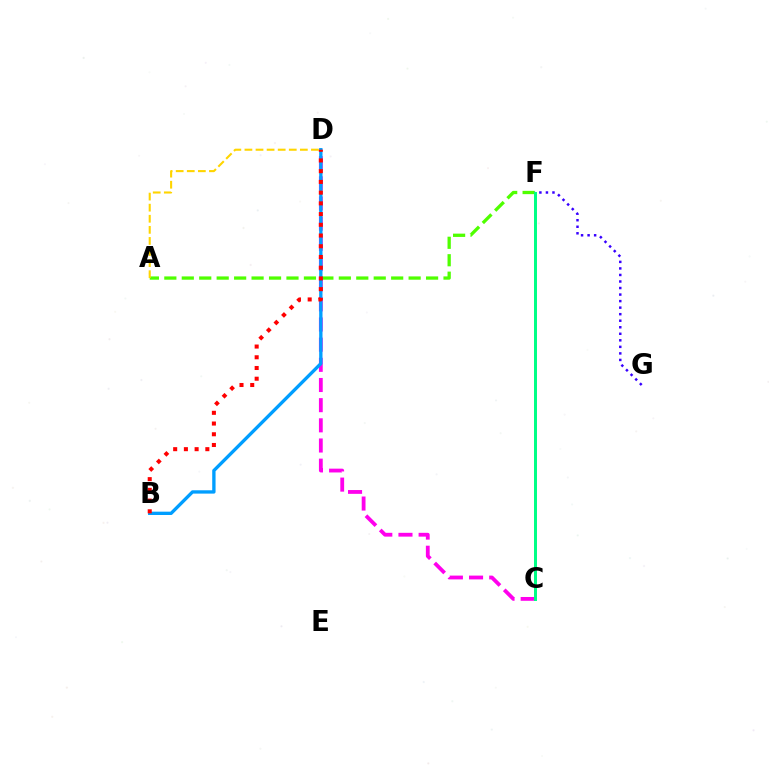{('A', 'F'): [{'color': '#4fff00', 'line_style': 'dashed', 'thickness': 2.37}], ('C', 'D'): [{'color': '#ff00ed', 'line_style': 'dashed', 'thickness': 2.74}], ('B', 'D'): [{'color': '#009eff', 'line_style': 'solid', 'thickness': 2.4}, {'color': '#ff0000', 'line_style': 'dotted', 'thickness': 2.91}], ('A', 'D'): [{'color': '#ffd500', 'line_style': 'dashed', 'thickness': 1.51}], ('F', 'G'): [{'color': '#3700ff', 'line_style': 'dotted', 'thickness': 1.78}], ('C', 'F'): [{'color': '#00ff86', 'line_style': 'solid', 'thickness': 2.15}]}